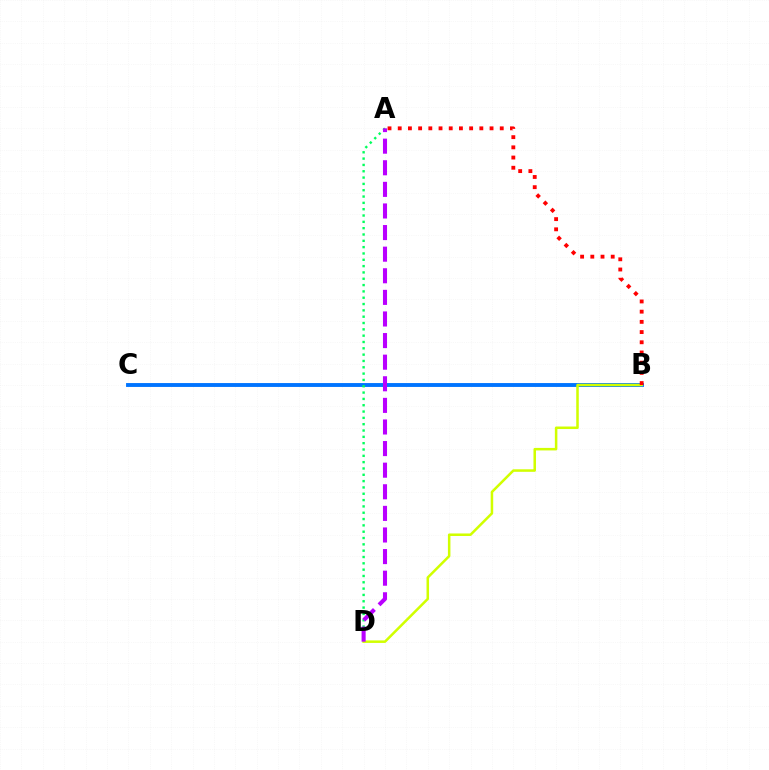{('B', 'C'): [{'color': '#0074ff', 'line_style': 'solid', 'thickness': 2.79}], ('B', 'D'): [{'color': '#d1ff00', 'line_style': 'solid', 'thickness': 1.82}], ('A', 'D'): [{'color': '#00ff5c', 'line_style': 'dotted', 'thickness': 1.72}, {'color': '#b900ff', 'line_style': 'dashed', 'thickness': 2.93}], ('A', 'B'): [{'color': '#ff0000', 'line_style': 'dotted', 'thickness': 2.77}]}